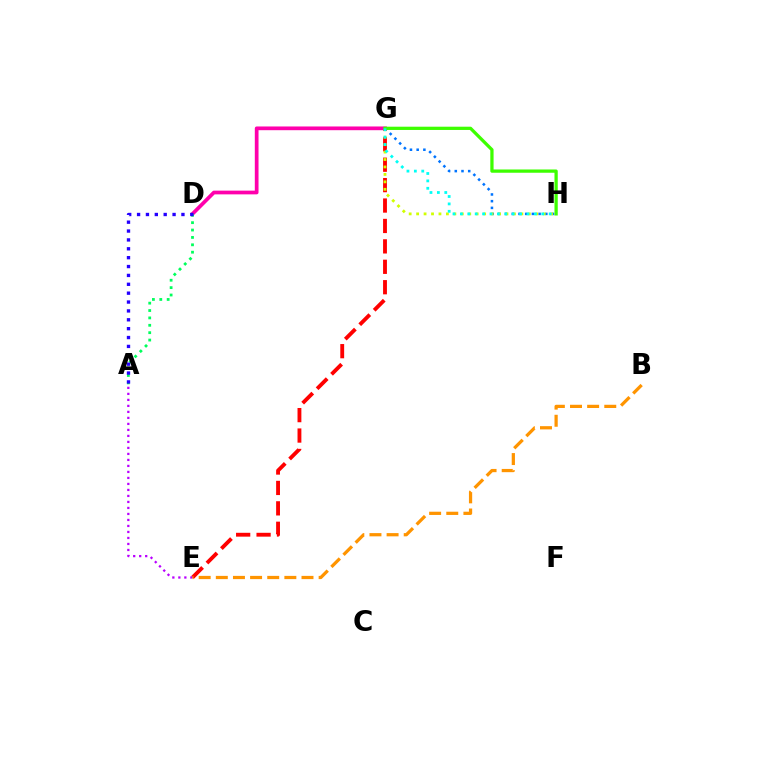{('E', 'G'): [{'color': '#ff0000', 'line_style': 'dashed', 'thickness': 2.77}], ('G', 'H'): [{'color': '#0074ff', 'line_style': 'dotted', 'thickness': 1.82}, {'color': '#d1ff00', 'line_style': 'dotted', 'thickness': 2.02}, {'color': '#3dff00', 'line_style': 'solid', 'thickness': 2.35}, {'color': '#00fff6', 'line_style': 'dotted', 'thickness': 2.01}], ('D', 'G'): [{'color': '#ff00ac', 'line_style': 'solid', 'thickness': 2.68}], ('A', 'E'): [{'color': '#b900ff', 'line_style': 'dotted', 'thickness': 1.63}], ('A', 'D'): [{'color': '#00ff5c', 'line_style': 'dotted', 'thickness': 2.01}, {'color': '#2500ff', 'line_style': 'dotted', 'thickness': 2.41}], ('B', 'E'): [{'color': '#ff9400', 'line_style': 'dashed', 'thickness': 2.33}]}